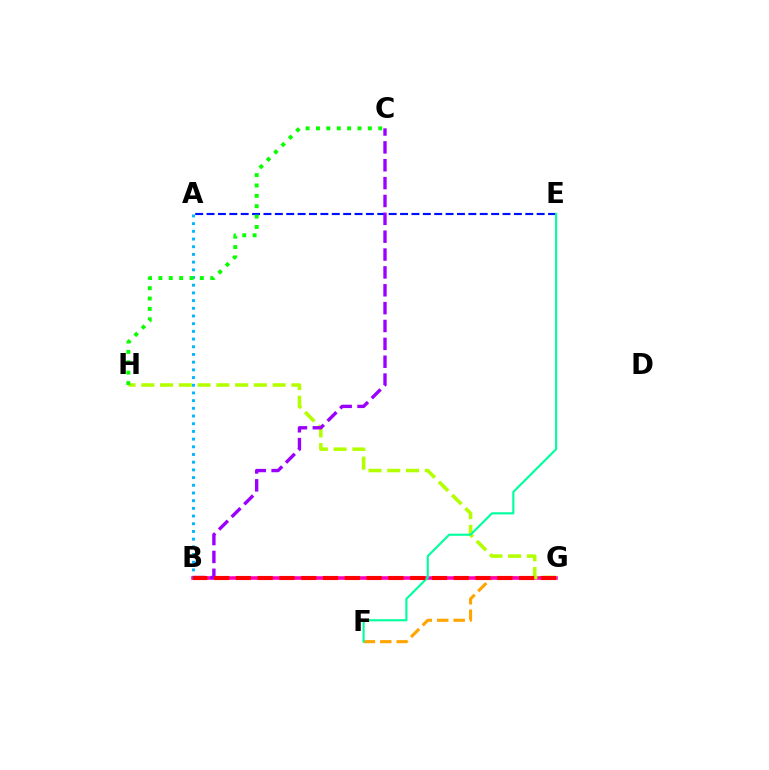{('A', 'E'): [{'color': '#0010ff', 'line_style': 'dashed', 'thickness': 1.55}], ('F', 'G'): [{'color': '#ffa500', 'line_style': 'dashed', 'thickness': 2.23}], ('B', 'G'): [{'color': '#ff00bd', 'line_style': 'solid', 'thickness': 2.56}, {'color': '#ff0000', 'line_style': 'dashed', 'thickness': 2.96}], ('G', 'H'): [{'color': '#b3ff00', 'line_style': 'dashed', 'thickness': 2.55}], ('E', 'F'): [{'color': '#00ff9d', 'line_style': 'solid', 'thickness': 1.53}], ('A', 'B'): [{'color': '#00b5ff', 'line_style': 'dotted', 'thickness': 2.09}], ('B', 'C'): [{'color': '#9b00ff', 'line_style': 'dashed', 'thickness': 2.43}], ('C', 'H'): [{'color': '#08ff00', 'line_style': 'dotted', 'thickness': 2.82}]}